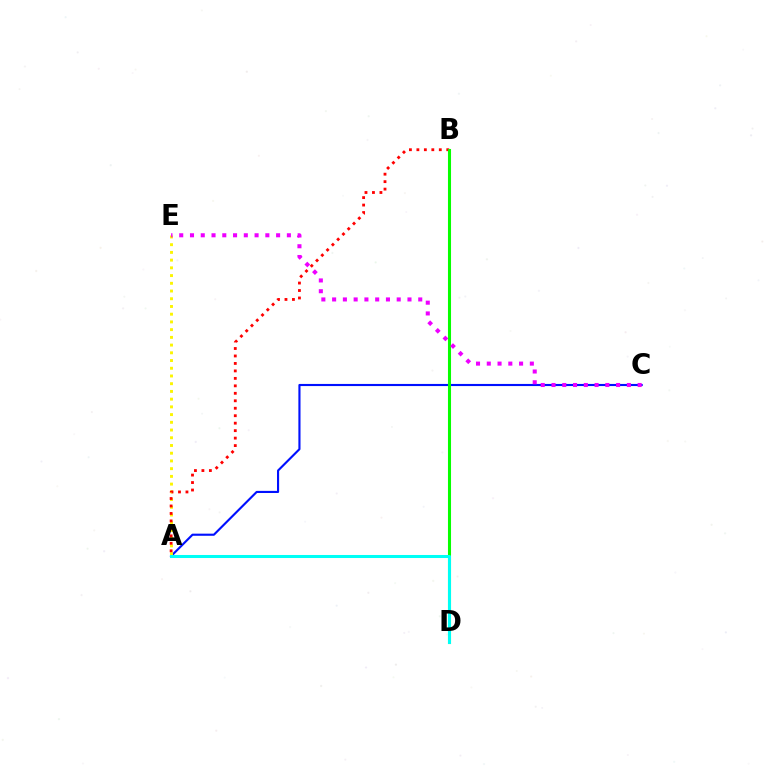{('A', 'C'): [{'color': '#0010ff', 'line_style': 'solid', 'thickness': 1.53}], ('A', 'E'): [{'color': '#fcf500', 'line_style': 'dotted', 'thickness': 2.1}], ('A', 'B'): [{'color': '#ff0000', 'line_style': 'dotted', 'thickness': 2.03}], ('B', 'D'): [{'color': '#08ff00', 'line_style': 'solid', 'thickness': 2.21}], ('C', 'E'): [{'color': '#ee00ff', 'line_style': 'dotted', 'thickness': 2.92}], ('A', 'D'): [{'color': '#00fff6', 'line_style': 'solid', 'thickness': 2.19}]}